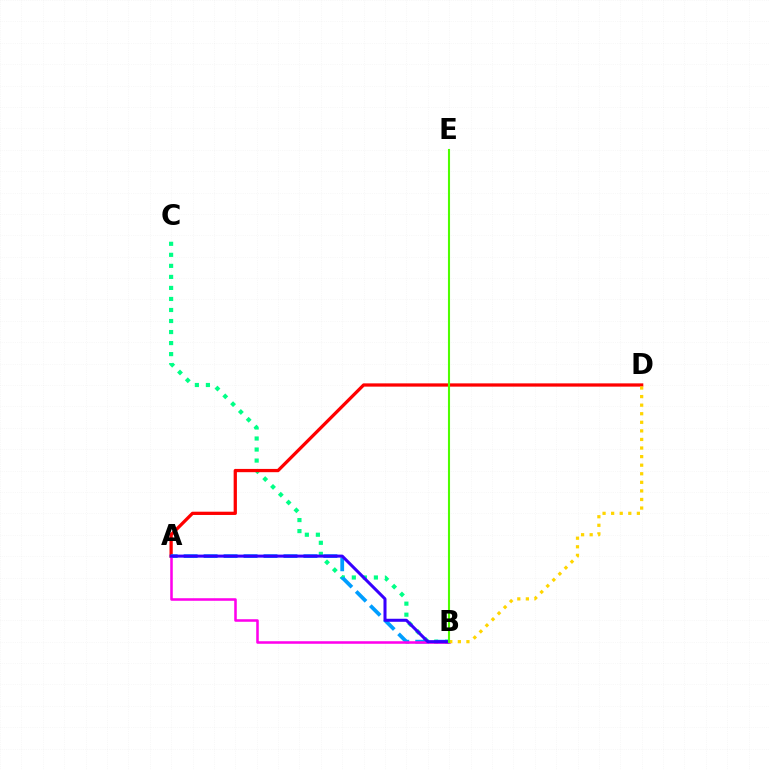{('B', 'C'): [{'color': '#00ff86', 'line_style': 'dotted', 'thickness': 3.0}], ('A', 'D'): [{'color': '#ff0000', 'line_style': 'solid', 'thickness': 2.35}], ('A', 'B'): [{'color': '#009eff', 'line_style': 'dashed', 'thickness': 2.71}, {'color': '#ff00ed', 'line_style': 'solid', 'thickness': 1.83}, {'color': '#3700ff', 'line_style': 'solid', 'thickness': 2.18}], ('B', 'D'): [{'color': '#ffd500', 'line_style': 'dotted', 'thickness': 2.33}], ('B', 'E'): [{'color': '#4fff00', 'line_style': 'solid', 'thickness': 1.5}]}